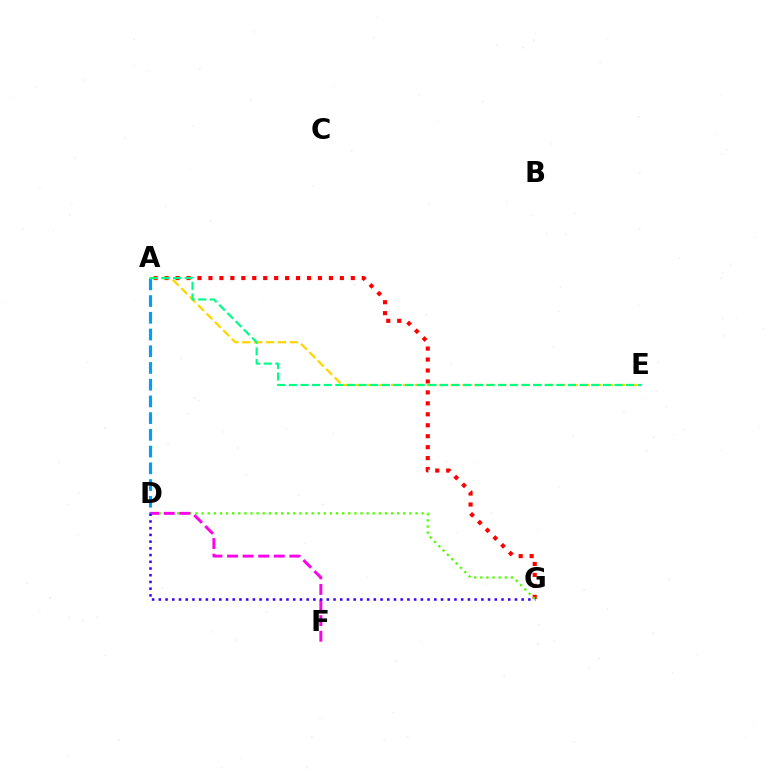{('A', 'G'): [{'color': '#ff0000', 'line_style': 'dotted', 'thickness': 2.98}], ('D', 'G'): [{'color': '#4fff00', 'line_style': 'dotted', 'thickness': 1.66}, {'color': '#3700ff', 'line_style': 'dotted', 'thickness': 1.83}], ('D', 'F'): [{'color': '#ff00ed', 'line_style': 'dashed', 'thickness': 2.12}], ('A', 'E'): [{'color': '#ffd500', 'line_style': 'dashed', 'thickness': 1.62}, {'color': '#00ff86', 'line_style': 'dashed', 'thickness': 1.58}], ('A', 'D'): [{'color': '#009eff', 'line_style': 'dashed', 'thickness': 2.27}]}